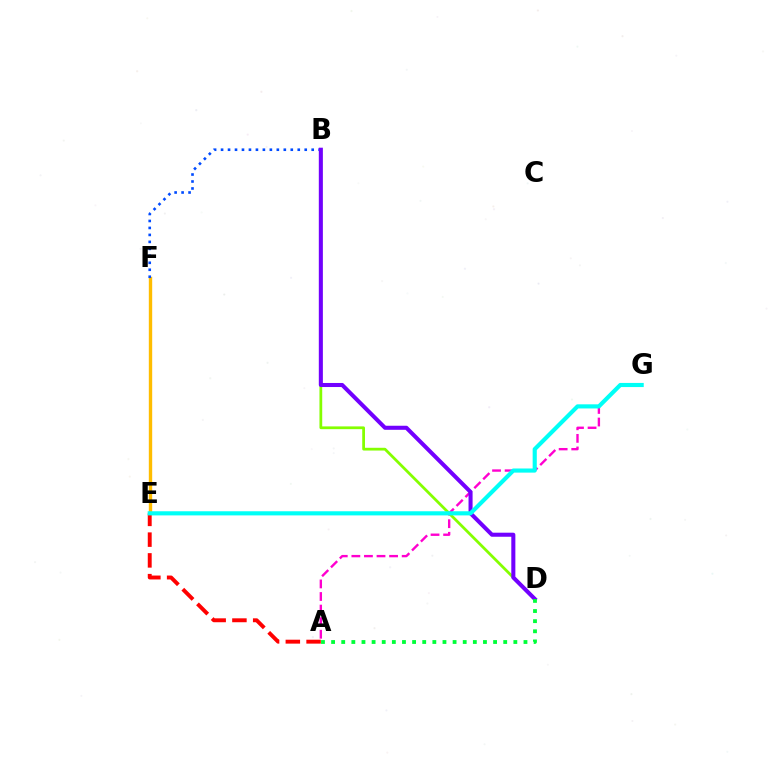{('A', 'G'): [{'color': '#ff00cf', 'line_style': 'dashed', 'thickness': 1.71}], ('E', 'F'): [{'color': '#ffbd00', 'line_style': 'solid', 'thickness': 2.43}], ('B', 'D'): [{'color': '#84ff00', 'line_style': 'solid', 'thickness': 1.99}, {'color': '#7200ff', 'line_style': 'solid', 'thickness': 2.92}], ('A', 'E'): [{'color': '#ff0000', 'line_style': 'dashed', 'thickness': 2.82}], ('B', 'F'): [{'color': '#004bff', 'line_style': 'dotted', 'thickness': 1.89}], ('E', 'G'): [{'color': '#00fff6', 'line_style': 'solid', 'thickness': 2.97}], ('A', 'D'): [{'color': '#00ff39', 'line_style': 'dotted', 'thickness': 2.75}]}